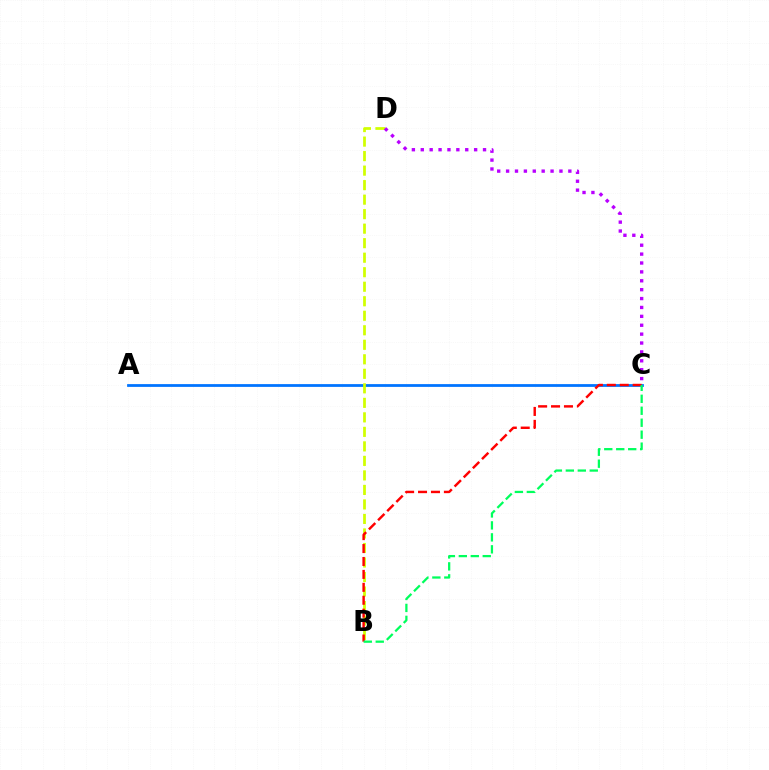{('A', 'C'): [{'color': '#0074ff', 'line_style': 'solid', 'thickness': 2.0}], ('B', 'D'): [{'color': '#d1ff00', 'line_style': 'dashed', 'thickness': 1.97}], ('B', 'C'): [{'color': '#ff0000', 'line_style': 'dashed', 'thickness': 1.76}, {'color': '#00ff5c', 'line_style': 'dashed', 'thickness': 1.63}], ('C', 'D'): [{'color': '#b900ff', 'line_style': 'dotted', 'thickness': 2.42}]}